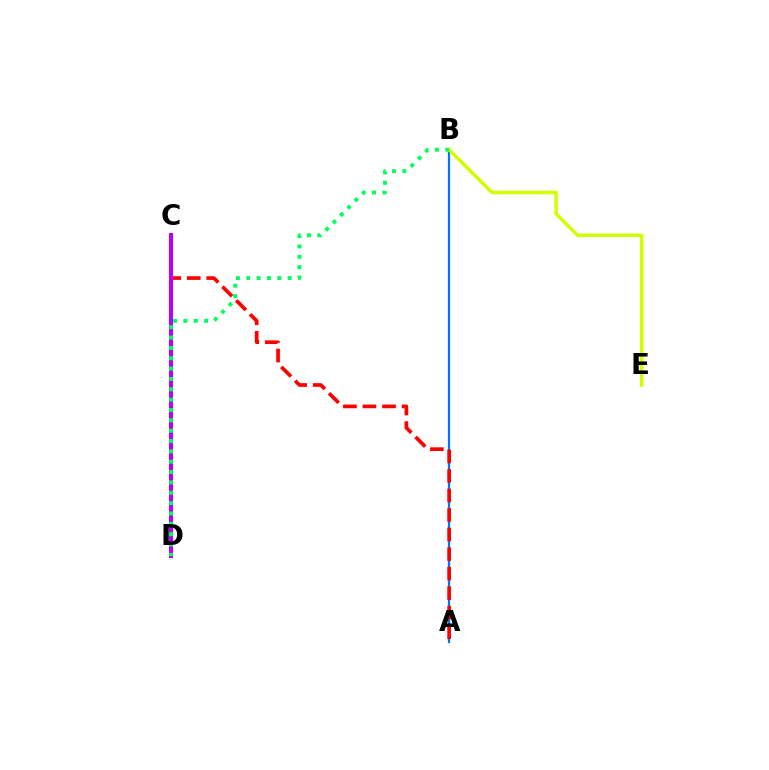{('A', 'B'): [{'color': '#0074ff', 'line_style': 'solid', 'thickness': 1.61}], ('B', 'E'): [{'color': '#d1ff00', 'line_style': 'solid', 'thickness': 2.52}], ('A', 'C'): [{'color': '#ff0000', 'line_style': 'dashed', 'thickness': 2.65}], ('C', 'D'): [{'color': '#b900ff', 'line_style': 'solid', 'thickness': 2.9}], ('B', 'D'): [{'color': '#00ff5c', 'line_style': 'dotted', 'thickness': 2.81}]}